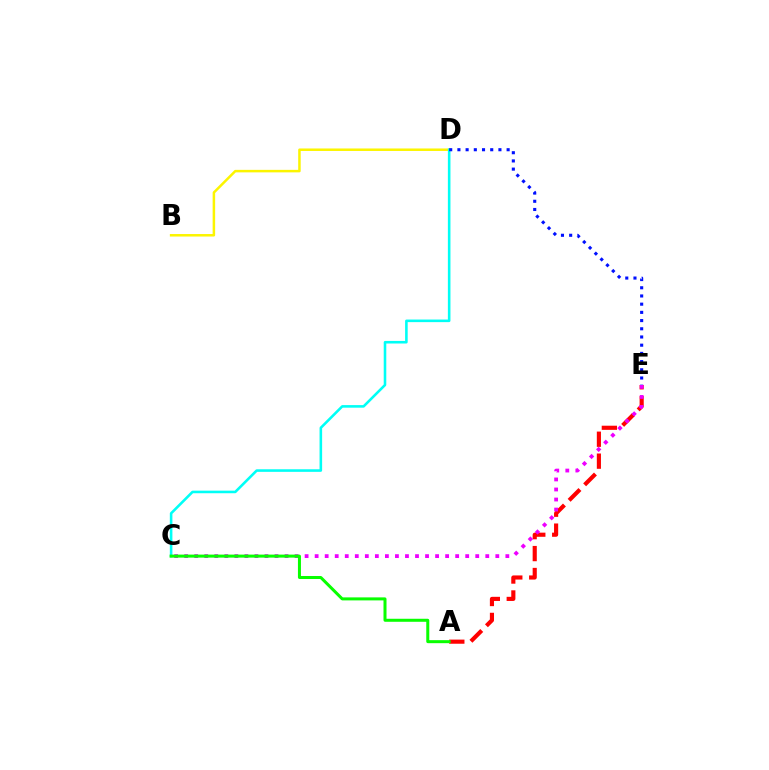{('A', 'E'): [{'color': '#ff0000', 'line_style': 'dashed', 'thickness': 2.98}], ('B', 'D'): [{'color': '#fcf500', 'line_style': 'solid', 'thickness': 1.8}], ('C', 'D'): [{'color': '#00fff6', 'line_style': 'solid', 'thickness': 1.86}], ('C', 'E'): [{'color': '#ee00ff', 'line_style': 'dotted', 'thickness': 2.73}], ('D', 'E'): [{'color': '#0010ff', 'line_style': 'dotted', 'thickness': 2.23}], ('A', 'C'): [{'color': '#08ff00', 'line_style': 'solid', 'thickness': 2.17}]}